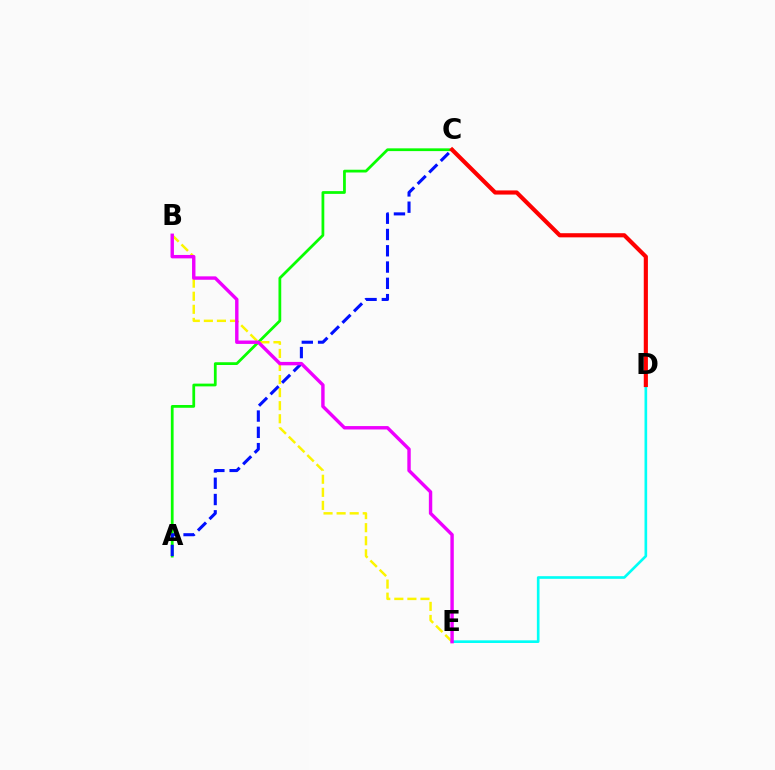{('A', 'C'): [{'color': '#08ff00', 'line_style': 'solid', 'thickness': 1.99}, {'color': '#0010ff', 'line_style': 'dashed', 'thickness': 2.21}], ('B', 'E'): [{'color': '#fcf500', 'line_style': 'dashed', 'thickness': 1.78}, {'color': '#ee00ff', 'line_style': 'solid', 'thickness': 2.45}], ('D', 'E'): [{'color': '#00fff6', 'line_style': 'solid', 'thickness': 1.91}], ('C', 'D'): [{'color': '#ff0000', 'line_style': 'solid', 'thickness': 2.98}]}